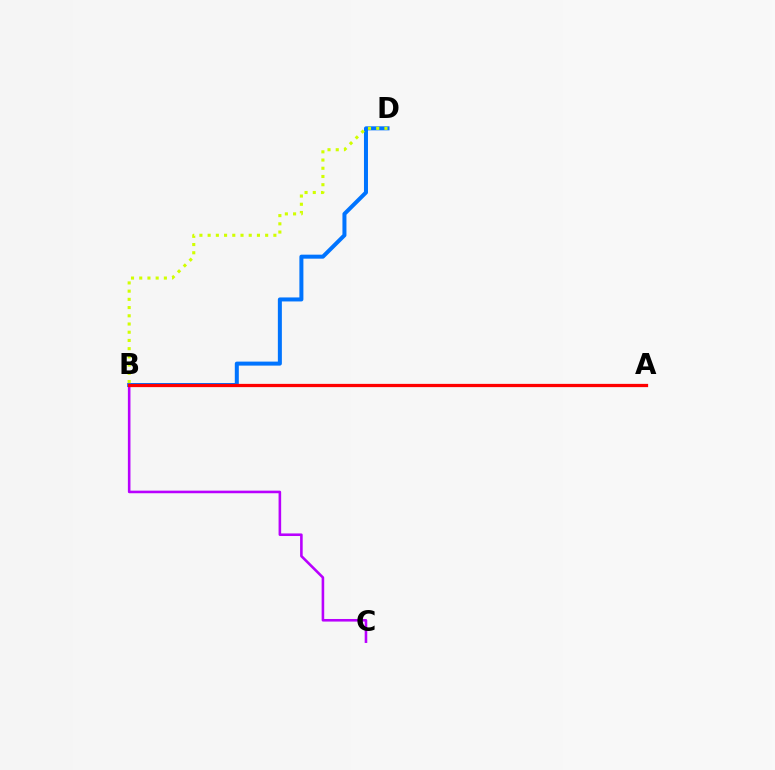{('B', 'D'): [{'color': '#0074ff', 'line_style': 'solid', 'thickness': 2.89}, {'color': '#d1ff00', 'line_style': 'dotted', 'thickness': 2.23}], ('A', 'B'): [{'color': '#00ff5c', 'line_style': 'solid', 'thickness': 1.89}, {'color': '#ff0000', 'line_style': 'solid', 'thickness': 2.34}], ('B', 'C'): [{'color': '#b900ff', 'line_style': 'solid', 'thickness': 1.86}]}